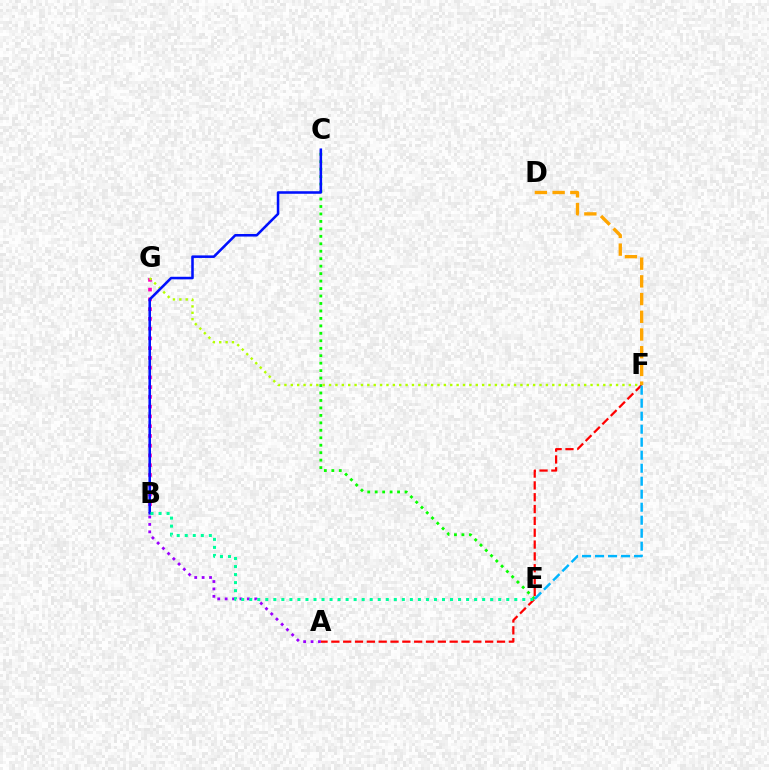{('A', 'F'): [{'color': '#ff0000', 'line_style': 'dashed', 'thickness': 1.61}], ('A', 'B'): [{'color': '#9b00ff', 'line_style': 'dotted', 'thickness': 2.01}], ('D', 'F'): [{'color': '#ffa500', 'line_style': 'dashed', 'thickness': 2.41}], ('C', 'E'): [{'color': '#08ff00', 'line_style': 'dotted', 'thickness': 2.03}], ('B', 'G'): [{'color': '#ff00bd', 'line_style': 'dotted', 'thickness': 2.65}], ('F', 'G'): [{'color': '#b3ff00', 'line_style': 'dotted', 'thickness': 1.73}], ('E', 'F'): [{'color': '#00b5ff', 'line_style': 'dashed', 'thickness': 1.77}], ('B', 'C'): [{'color': '#0010ff', 'line_style': 'solid', 'thickness': 1.84}], ('B', 'E'): [{'color': '#00ff9d', 'line_style': 'dotted', 'thickness': 2.18}]}